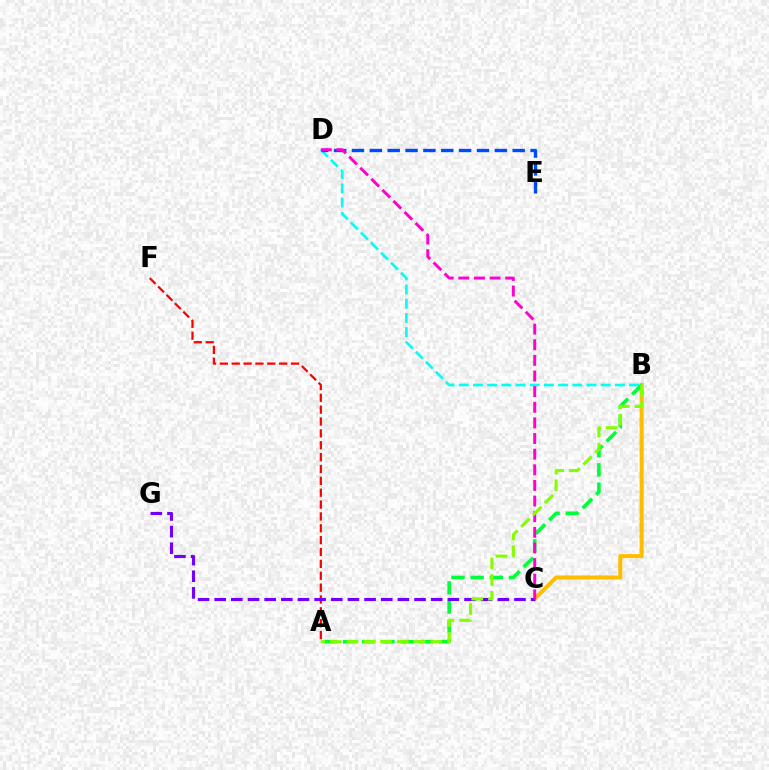{('B', 'D'): [{'color': '#00fff6', 'line_style': 'dashed', 'thickness': 1.93}], ('B', 'C'): [{'color': '#ffbd00', 'line_style': 'solid', 'thickness': 2.92}], ('A', 'B'): [{'color': '#00ff39', 'line_style': 'dashed', 'thickness': 2.61}, {'color': '#84ff00', 'line_style': 'dashed', 'thickness': 2.27}], ('A', 'F'): [{'color': '#ff0000', 'line_style': 'dashed', 'thickness': 1.61}], ('D', 'E'): [{'color': '#004bff', 'line_style': 'dashed', 'thickness': 2.43}], ('C', 'G'): [{'color': '#7200ff', 'line_style': 'dashed', 'thickness': 2.26}], ('C', 'D'): [{'color': '#ff00cf', 'line_style': 'dashed', 'thickness': 2.12}]}